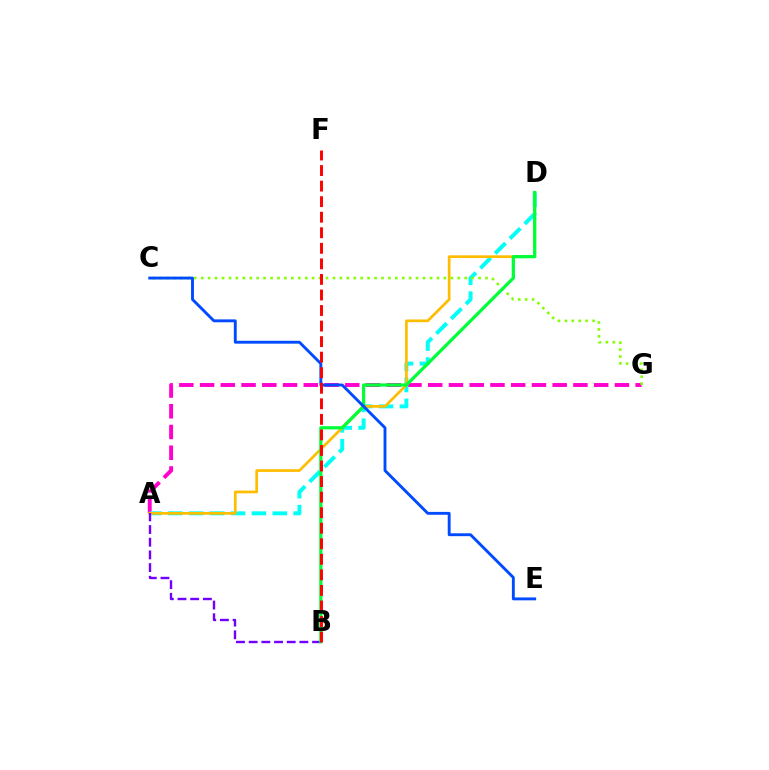{('A', 'G'): [{'color': '#ff00cf', 'line_style': 'dashed', 'thickness': 2.82}], ('A', 'D'): [{'color': '#00fff6', 'line_style': 'dashed', 'thickness': 2.84}, {'color': '#ffbd00', 'line_style': 'solid', 'thickness': 1.95}], ('A', 'B'): [{'color': '#7200ff', 'line_style': 'dashed', 'thickness': 1.72}], ('C', 'G'): [{'color': '#84ff00', 'line_style': 'dotted', 'thickness': 1.88}], ('B', 'D'): [{'color': '#00ff39', 'line_style': 'solid', 'thickness': 2.33}], ('C', 'E'): [{'color': '#004bff', 'line_style': 'solid', 'thickness': 2.07}], ('B', 'F'): [{'color': '#ff0000', 'line_style': 'dashed', 'thickness': 2.11}]}